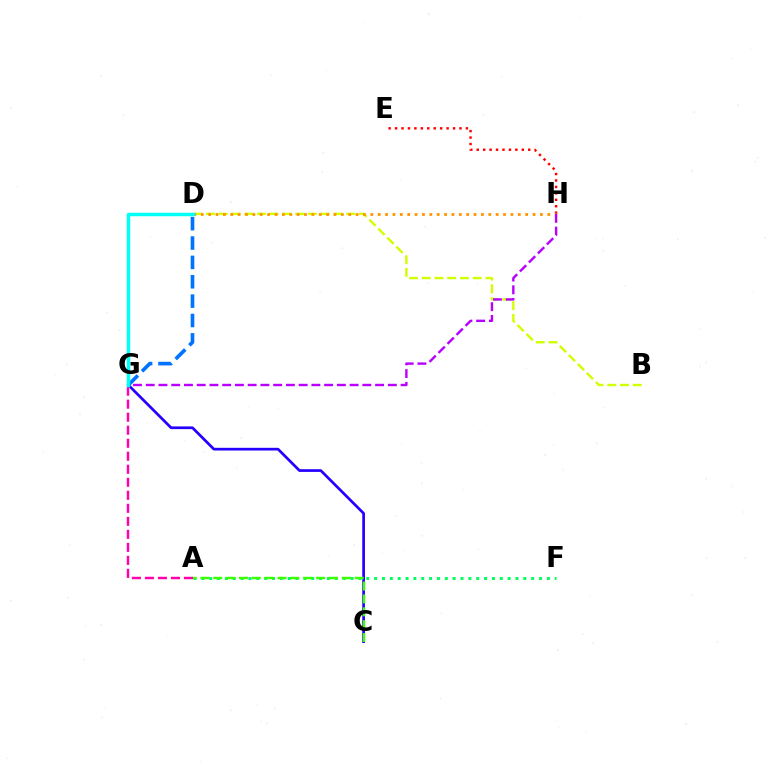{('D', 'G'): [{'color': '#0074ff', 'line_style': 'dashed', 'thickness': 2.63}, {'color': '#00fff6', 'line_style': 'solid', 'thickness': 2.5}], ('C', 'G'): [{'color': '#2500ff', 'line_style': 'solid', 'thickness': 1.95}], ('A', 'G'): [{'color': '#ff00ac', 'line_style': 'dashed', 'thickness': 1.77}], ('E', 'H'): [{'color': '#ff0000', 'line_style': 'dotted', 'thickness': 1.75}], ('B', 'D'): [{'color': '#d1ff00', 'line_style': 'dashed', 'thickness': 1.73}], ('D', 'H'): [{'color': '#ff9400', 'line_style': 'dotted', 'thickness': 2.0}], ('G', 'H'): [{'color': '#b900ff', 'line_style': 'dashed', 'thickness': 1.73}], ('A', 'F'): [{'color': '#00ff5c', 'line_style': 'dotted', 'thickness': 2.13}], ('A', 'C'): [{'color': '#3dff00', 'line_style': 'dashed', 'thickness': 1.75}]}